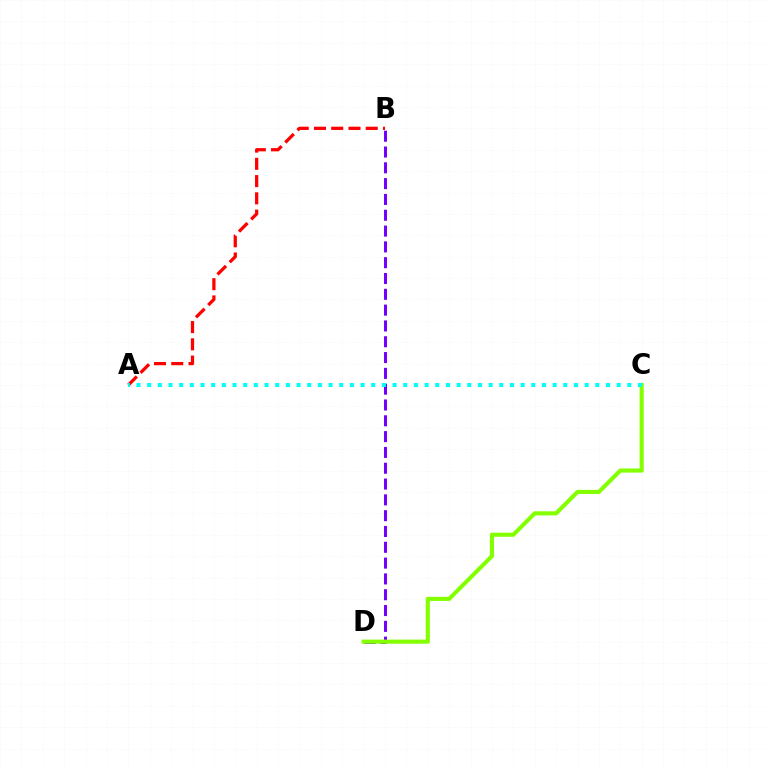{('A', 'B'): [{'color': '#ff0000', 'line_style': 'dashed', 'thickness': 2.34}], ('B', 'D'): [{'color': '#7200ff', 'line_style': 'dashed', 'thickness': 2.15}], ('C', 'D'): [{'color': '#84ff00', 'line_style': 'solid', 'thickness': 2.97}], ('A', 'C'): [{'color': '#00fff6', 'line_style': 'dotted', 'thickness': 2.9}]}